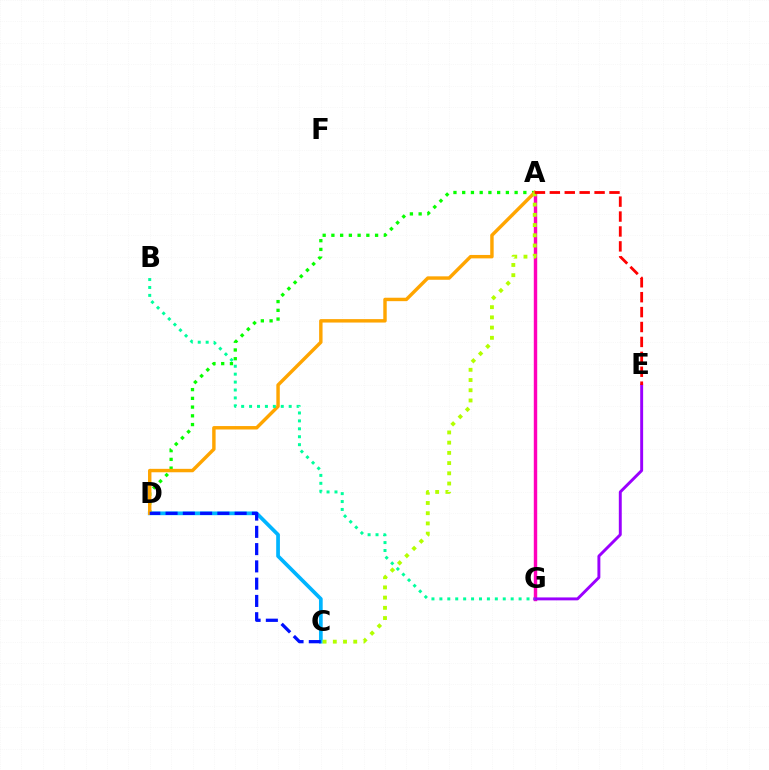{('A', 'G'): [{'color': '#ff00bd', 'line_style': 'solid', 'thickness': 2.47}], ('C', 'D'): [{'color': '#00b5ff', 'line_style': 'solid', 'thickness': 2.67}, {'color': '#0010ff', 'line_style': 'dashed', 'thickness': 2.35}], ('A', 'D'): [{'color': '#08ff00', 'line_style': 'dotted', 'thickness': 2.37}, {'color': '#ffa500', 'line_style': 'solid', 'thickness': 2.47}], ('E', 'G'): [{'color': '#9b00ff', 'line_style': 'solid', 'thickness': 2.11}], ('B', 'G'): [{'color': '#00ff9d', 'line_style': 'dotted', 'thickness': 2.15}], ('A', 'C'): [{'color': '#b3ff00', 'line_style': 'dotted', 'thickness': 2.78}], ('A', 'E'): [{'color': '#ff0000', 'line_style': 'dashed', 'thickness': 2.03}]}